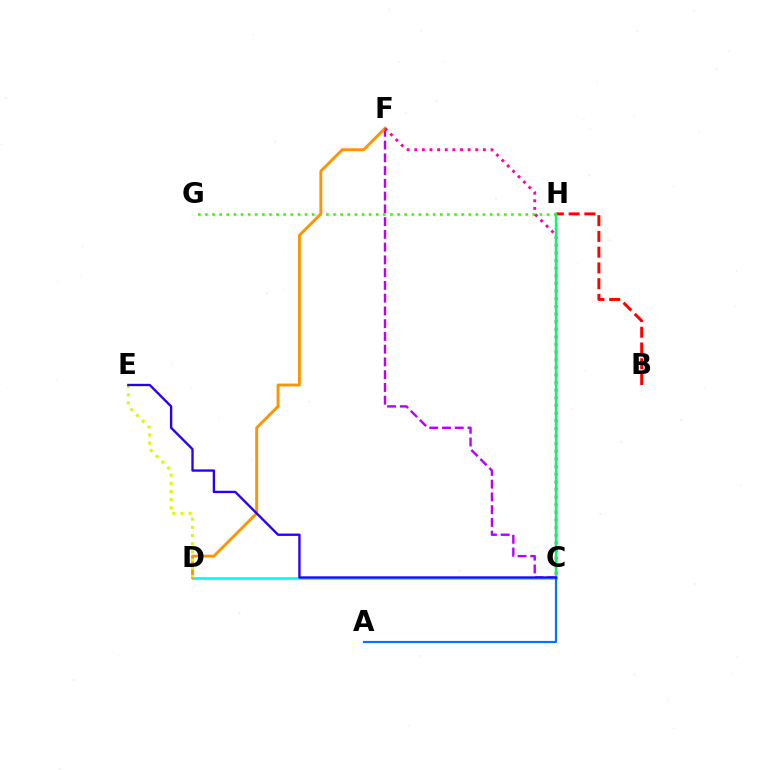{('C', 'F'): [{'color': '#b900ff', 'line_style': 'dashed', 'thickness': 1.73}, {'color': '#ff00ac', 'line_style': 'dotted', 'thickness': 2.07}], ('C', 'D'): [{'color': '#00fff6', 'line_style': 'solid', 'thickness': 1.99}], ('G', 'H'): [{'color': '#3dff00', 'line_style': 'dotted', 'thickness': 1.93}], ('D', 'F'): [{'color': '#ff9400', 'line_style': 'solid', 'thickness': 2.08}], ('B', 'H'): [{'color': '#ff0000', 'line_style': 'dashed', 'thickness': 2.14}], ('C', 'H'): [{'color': '#00ff5c', 'line_style': 'solid', 'thickness': 1.78}], ('D', 'E'): [{'color': '#d1ff00', 'line_style': 'dotted', 'thickness': 2.22}], ('A', 'C'): [{'color': '#0074ff', 'line_style': 'solid', 'thickness': 1.57}], ('C', 'E'): [{'color': '#2500ff', 'line_style': 'solid', 'thickness': 1.69}]}